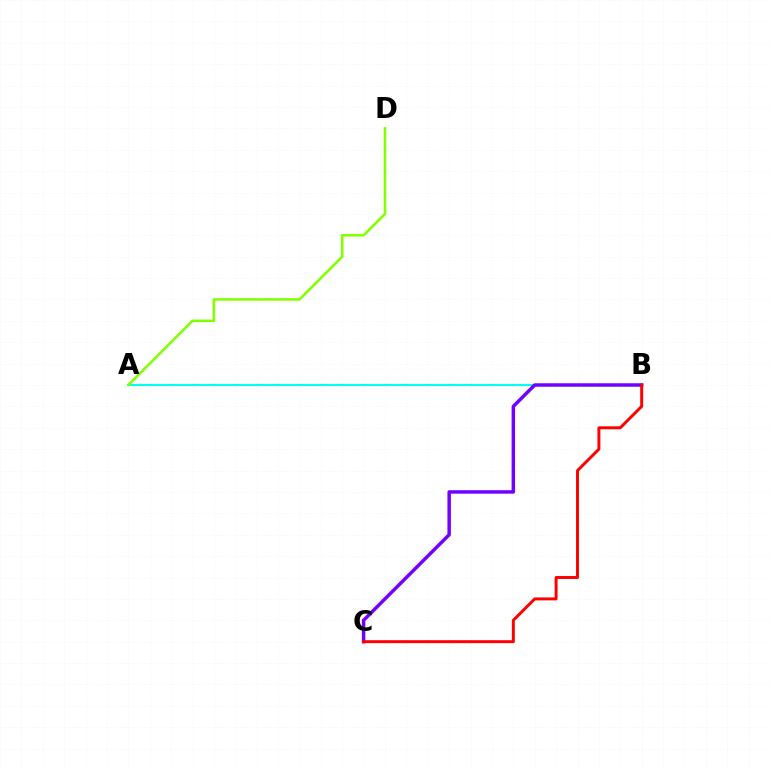{('A', 'B'): [{'color': '#00fff6', 'line_style': 'solid', 'thickness': 1.51}], ('B', 'C'): [{'color': '#7200ff', 'line_style': 'solid', 'thickness': 2.49}, {'color': '#ff0000', 'line_style': 'solid', 'thickness': 2.12}], ('A', 'D'): [{'color': '#84ff00', 'line_style': 'solid', 'thickness': 1.85}]}